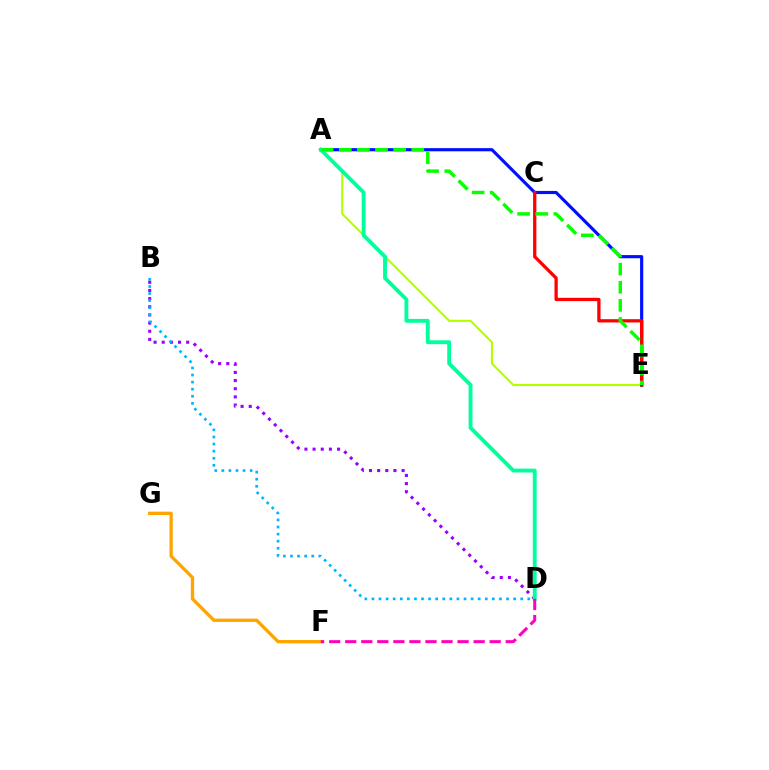{('A', 'E'): [{'color': '#b3ff00', 'line_style': 'solid', 'thickness': 1.52}, {'color': '#0010ff', 'line_style': 'solid', 'thickness': 2.27}, {'color': '#08ff00', 'line_style': 'dashed', 'thickness': 2.46}], ('C', 'E'): [{'color': '#ff0000', 'line_style': 'solid', 'thickness': 2.36}], ('B', 'D'): [{'color': '#9b00ff', 'line_style': 'dotted', 'thickness': 2.22}, {'color': '#00b5ff', 'line_style': 'dotted', 'thickness': 1.92}], ('A', 'D'): [{'color': '#00ff9d', 'line_style': 'solid', 'thickness': 2.77}], ('F', 'G'): [{'color': '#ffa500', 'line_style': 'solid', 'thickness': 2.39}], ('D', 'F'): [{'color': '#ff00bd', 'line_style': 'dashed', 'thickness': 2.18}]}